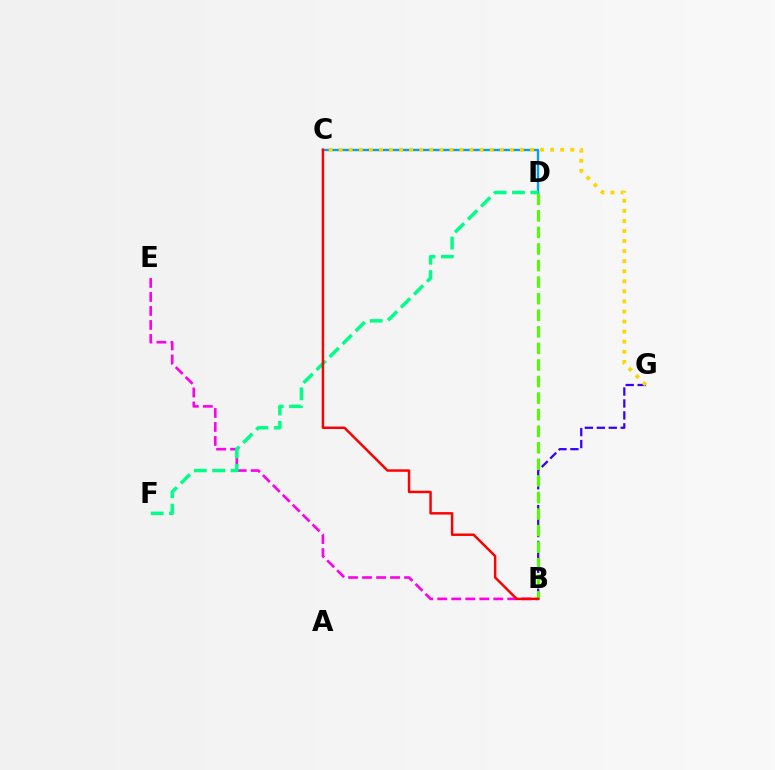{('B', 'E'): [{'color': '#ff00ed', 'line_style': 'dashed', 'thickness': 1.9}], ('C', 'D'): [{'color': '#009eff', 'line_style': 'solid', 'thickness': 1.7}], ('B', 'G'): [{'color': '#3700ff', 'line_style': 'dashed', 'thickness': 1.62}], ('D', 'F'): [{'color': '#00ff86', 'line_style': 'dashed', 'thickness': 2.49}], ('C', 'G'): [{'color': '#ffd500', 'line_style': 'dotted', 'thickness': 2.74}], ('B', 'D'): [{'color': '#4fff00', 'line_style': 'dashed', 'thickness': 2.25}], ('B', 'C'): [{'color': '#ff0000', 'line_style': 'solid', 'thickness': 1.77}]}